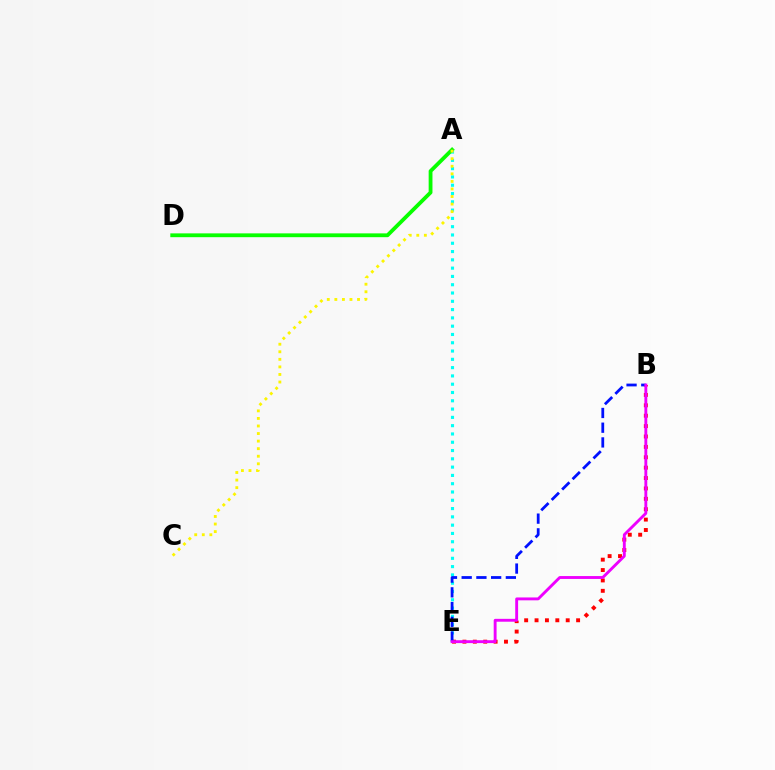{('A', 'E'): [{'color': '#00fff6', 'line_style': 'dotted', 'thickness': 2.25}], ('B', 'E'): [{'color': '#ff0000', 'line_style': 'dotted', 'thickness': 2.82}, {'color': '#0010ff', 'line_style': 'dashed', 'thickness': 2.0}, {'color': '#ee00ff', 'line_style': 'solid', 'thickness': 2.07}], ('A', 'D'): [{'color': '#08ff00', 'line_style': 'solid', 'thickness': 2.74}], ('A', 'C'): [{'color': '#fcf500', 'line_style': 'dotted', 'thickness': 2.05}]}